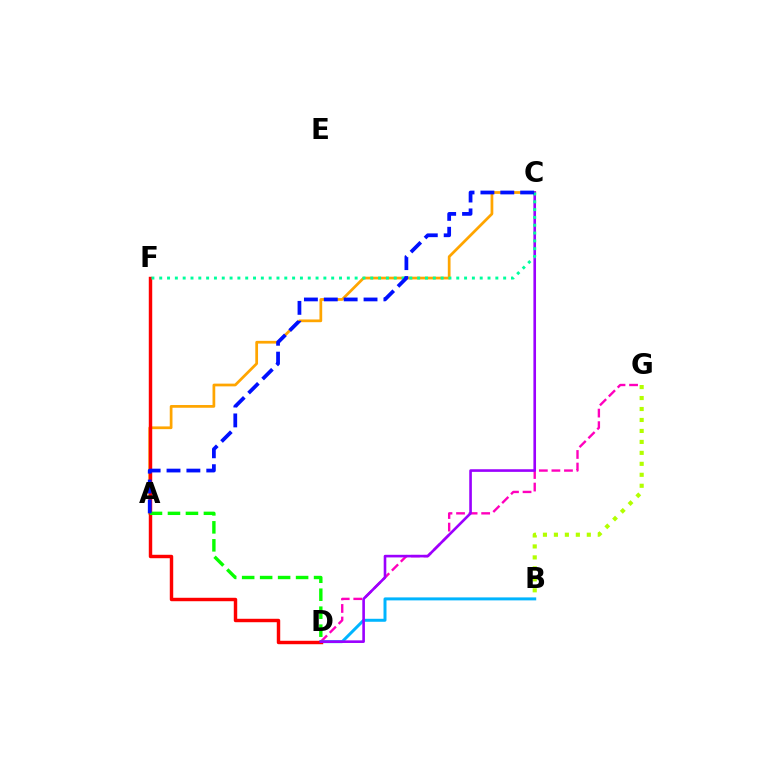{('D', 'G'): [{'color': '#ff00bd', 'line_style': 'dashed', 'thickness': 1.71}], ('A', 'C'): [{'color': '#ffa500', 'line_style': 'solid', 'thickness': 1.97}, {'color': '#0010ff', 'line_style': 'dashed', 'thickness': 2.7}], ('B', 'D'): [{'color': '#00b5ff', 'line_style': 'solid', 'thickness': 2.15}], ('D', 'F'): [{'color': '#ff0000', 'line_style': 'solid', 'thickness': 2.48}], ('C', 'D'): [{'color': '#9b00ff', 'line_style': 'solid', 'thickness': 1.89}], ('C', 'F'): [{'color': '#00ff9d', 'line_style': 'dotted', 'thickness': 2.12}], ('A', 'D'): [{'color': '#08ff00', 'line_style': 'dashed', 'thickness': 2.44}], ('B', 'G'): [{'color': '#b3ff00', 'line_style': 'dotted', 'thickness': 2.98}]}